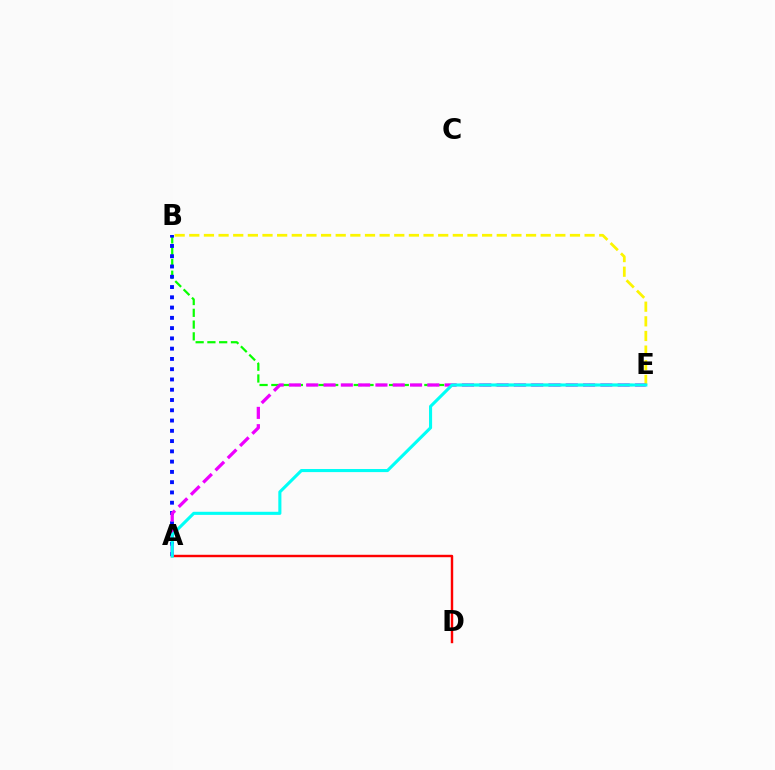{('B', 'E'): [{'color': '#fcf500', 'line_style': 'dashed', 'thickness': 1.99}, {'color': '#08ff00', 'line_style': 'dashed', 'thickness': 1.6}], ('A', 'B'): [{'color': '#0010ff', 'line_style': 'dotted', 'thickness': 2.79}], ('A', 'D'): [{'color': '#ff0000', 'line_style': 'solid', 'thickness': 1.74}], ('A', 'E'): [{'color': '#ee00ff', 'line_style': 'dashed', 'thickness': 2.35}, {'color': '#00fff6', 'line_style': 'solid', 'thickness': 2.22}]}